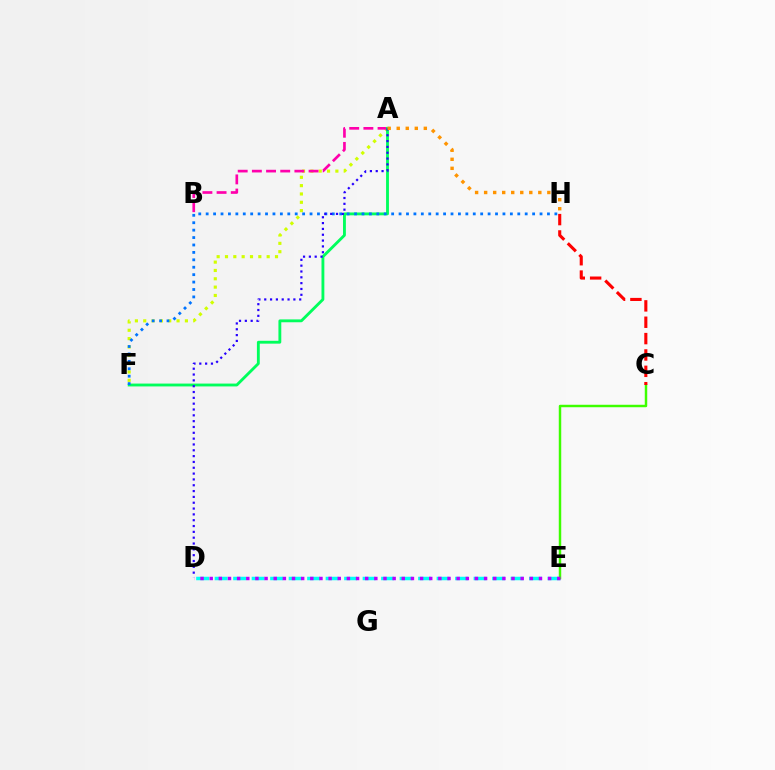{('A', 'F'): [{'color': '#d1ff00', 'line_style': 'dotted', 'thickness': 2.26}, {'color': '#00ff5c', 'line_style': 'solid', 'thickness': 2.05}], ('A', 'B'): [{'color': '#ff00ac', 'line_style': 'dashed', 'thickness': 1.93}], ('F', 'H'): [{'color': '#0074ff', 'line_style': 'dotted', 'thickness': 2.02}], ('D', 'E'): [{'color': '#00fff6', 'line_style': 'dashed', 'thickness': 2.51}, {'color': '#b900ff', 'line_style': 'dotted', 'thickness': 2.49}], ('C', 'E'): [{'color': '#3dff00', 'line_style': 'solid', 'thickness': 1.77}], ('A', 'D'): [{'color': '#2500ff', 'line_style': 'dotted', 'thickness': 1.58}], ('C', 'H'): [{'color': '#ff0000', 'line_style': 'dashed', 'thickness': 2.22}], ('A', 'H'): [{'color': '#ff9400', 'line_style': 'dotted', 'thickness': 2.45}]}